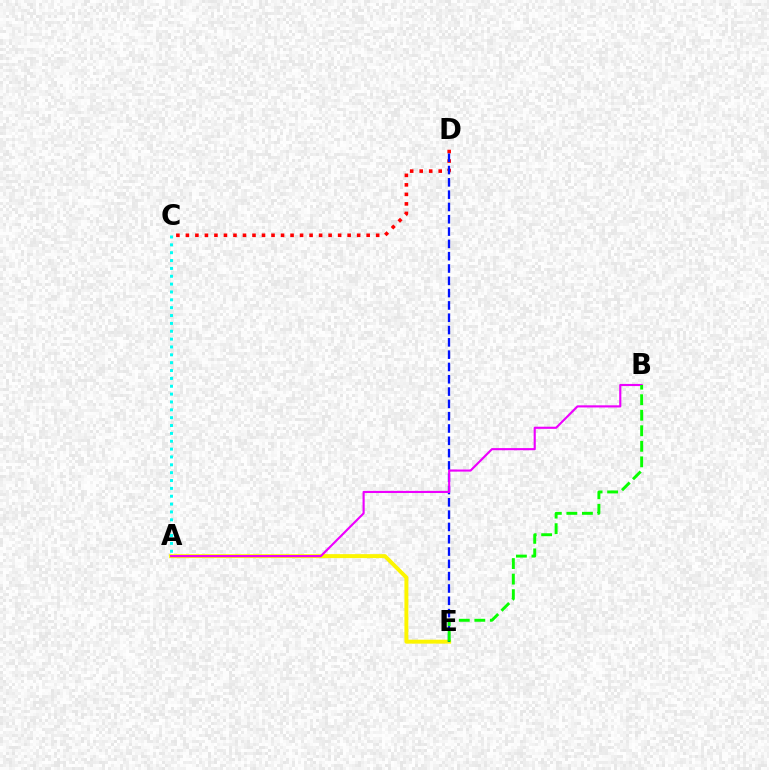{('A', 'E'): [{'color': '#fcf500', 'line_style': 'solid', 'thickness': 2.84}], ('C', 'D'): [{'color': '#ff0000', 'line_style': 'dotted', 'thickness': 2.59}], ('D', 'E'): [{'color': '#0010ff', 'line_style': 'dashed', 'thickness': 1.67}], ('A', 'B'): [{'color': '#ee00ff', 'line_style': 'solid', 'thickness': 1.54}], ('B', 'E'): [{'color': '#08ff00', 'line_style': 'dashed', 'thickness': 2.11}], ('A', 'C'): [{'color': '#00fff6', 'line_style': 'dotted', 'thickness': 2.13}]}